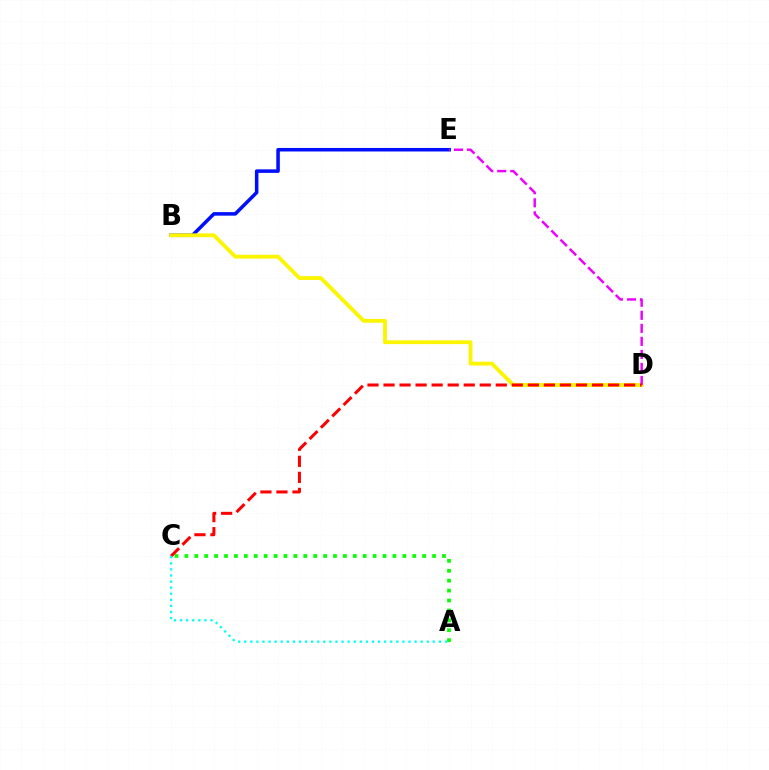{('B', 'E'): [{'color': '#0010ff', 'line_style': 'solid', 'thickness': 2.55}], ('B', 'D'): [{'color': '#fcf500', 'line_style': 'solid', 'thickness': 2.74}], ('D', 'E'): [{'color': '#ee00ff', 'line_style': 'dashed', 'thickness': 1.77}], ('A', 'C'): [{'color': '#08ff00', 'line_style': 'dotted', 'thickness': 2.69}, {'color': '#00fff6', 'line_style': 'dotted', 'thickness': 1.65}], ('C', 'D'): [{'color': '#ff0000', 'line_style': 'dashed', 'thickness': 2.18}]}